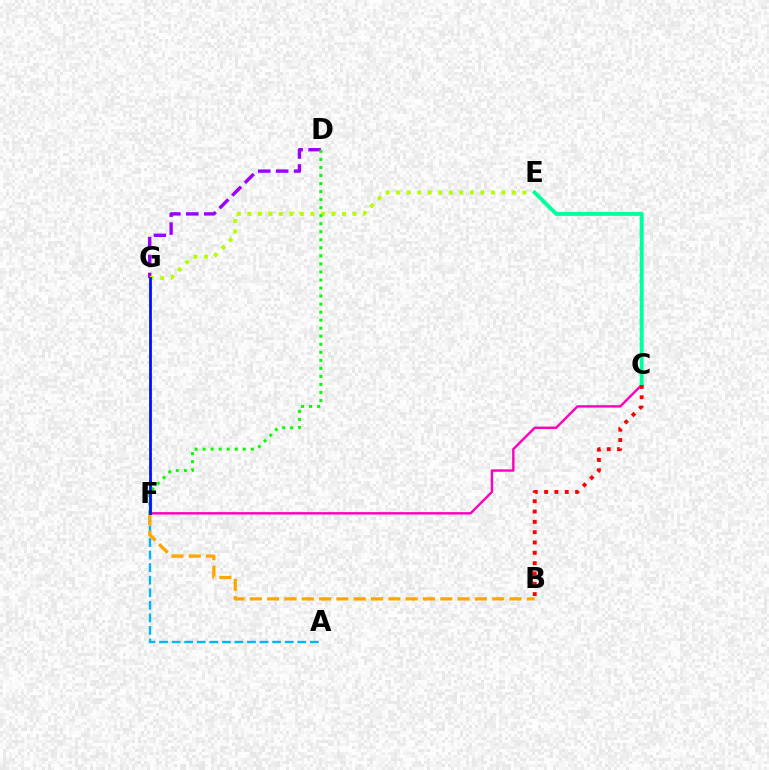{('D', 'G'): [{'color': '#9b00ff', 'line_style': 'dashed', 'thickness': 2.44}], ('A', 'F'): [{'color': '#00b5ff', 'line_style': 'dashed', 'thickness': 1.71}], ('C', 'F'): [{'color': '#ff00bd', 'line_style': 'solid', 'thickness': 1.73}], ('B', 'F'): [{'color': '#ffa500', 'line_style': 'dashed', 'thickness': 2.35}], ('E', 'G'): [{'color': '#b3ff00', 'line_style': 'dotted', 'thickness': 2.86}], ('D', 'F'): [{'color': '#08ff00', 'line_style': 'dotted', 'thickness': 2.18}], ('C', 'E'): [{'color': '#00ff9d', 'line_style': 'solid', 'thickness': 2.81}], ('B', 'C'): [{'color': '#ff0000', 'line_style': 'dotted', 'thickness': 2.8}], ('F', 'G'): [{'color': '#0010ff', 'line_style': 'solid', 'thickness': 2.01}]}